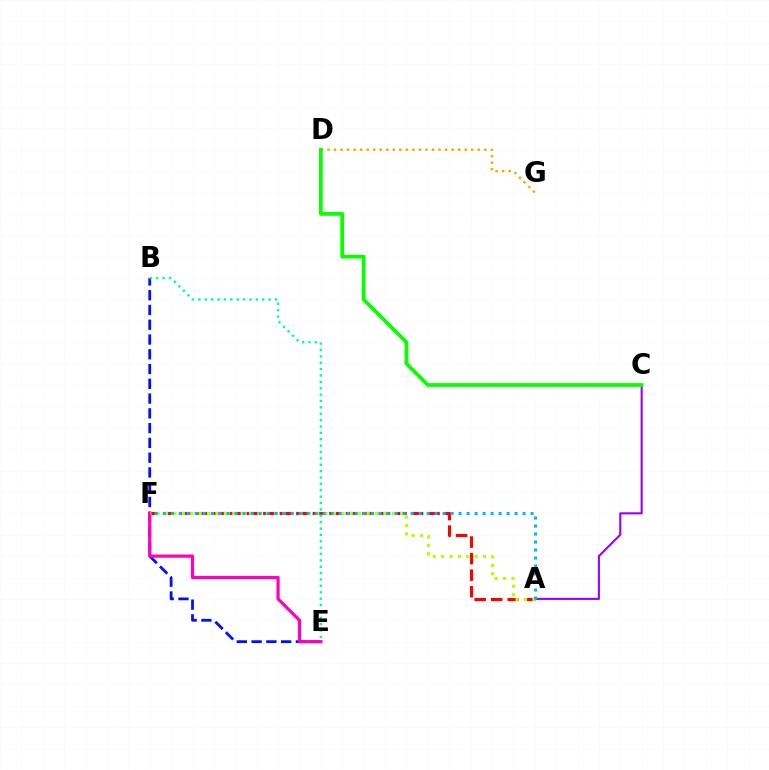{('A', 'F'): [{'color': '#ff0000', 'line_style': 'dashed', 'thickness': 2.24}, {'color': '#b3ff00', 'line_style': 'dotted', 'thickness': 2.28}, {'color': '#00b5ff', 'line_style': 'dotted', 'thickness': 2.17}], ('A', 'C'): [{'color': '#9b00ff', 'line_style': 'solid', 'thickness': 1.52}], ('B', 'E'): [{'color': '#0010ff', 'line_style': 'dashed', 'thickness': 2.01}, {'color': '#00ff9d', 'line_style': 'dotted', 'thickness': 1.73}], ('E', 'F'): [{'color': '#ff00bd', 'line_style': 'solid', 'thickness': 2.31}], ('D', 'G'): [{'color': '#ffa500', 'line_style': 'dotted', 'thickness': 1.78}], ('C', 'D'): [{'color': '#08ff00', 'line_style': 'solid', 'thickness': 2.7}]}